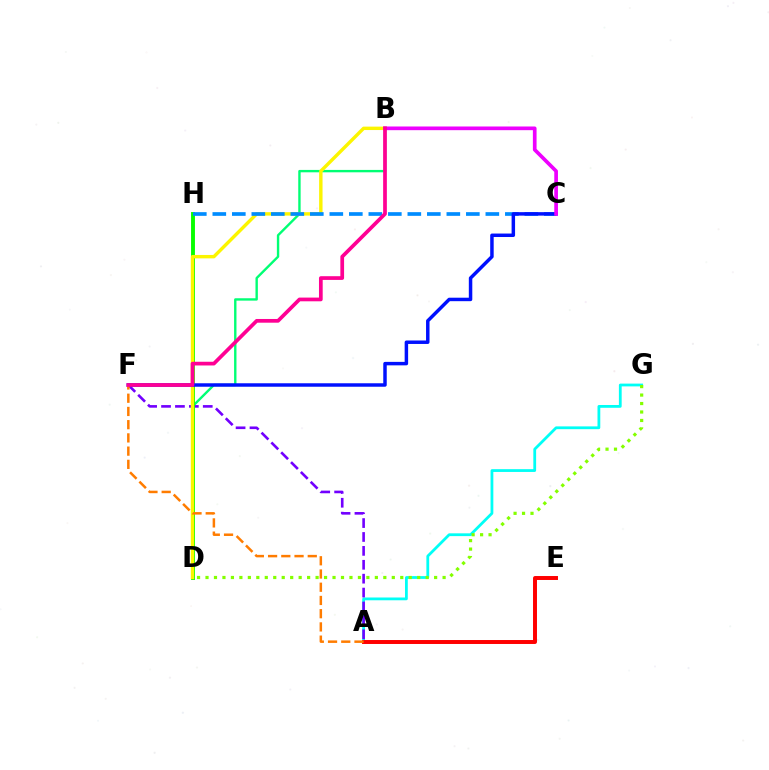{('B', 'D'): [{'color': '#00ff74', 'line_style': 'solid', 'thickness': 1.72}, {'color': '#fcf500', 'line_style': 'solid', 'thickness': 2.45}], ('A', 'G'): [{'color': '#00fff6', 'line_style': 'solid', 'thickness': 2.01}], ('A', 'F'): [{'color': '#7200ff', 'line_style': 'dashed', 'thickness': 1.89}, {'color': '#ff7c00', 'line_style': 'dashed', 'thickness': 1.8}], ('D', 'H'): [{'color': '#08ff00', 'line_style': 'solid', 'thickness': 2.81}], ('D', 'G'): [{'color': '#84ff00', 'line_style': 'dotted', 'thickness': 2.3}], ('C', 'H'): [{'color': '#008cff', 'line_style': 'dashed', 'thickness': 2.65}], ('C', 'F'): [{'color': '#0010ff', 'line_style': 'solid', 'thickness': 2.5}], ('B', 'C'): [{'color': '#ee00ff', 'line_style': 'solid', 'thickness': 2.65}], ('A', 'E'): [{'color': '#ff0000', 'line_style': 'solid', 'thickness': 2.84}], ('B', 'F'): [{'color': '#ff0094', 'line_style': 'solid', 'thickness': 2.67}]}